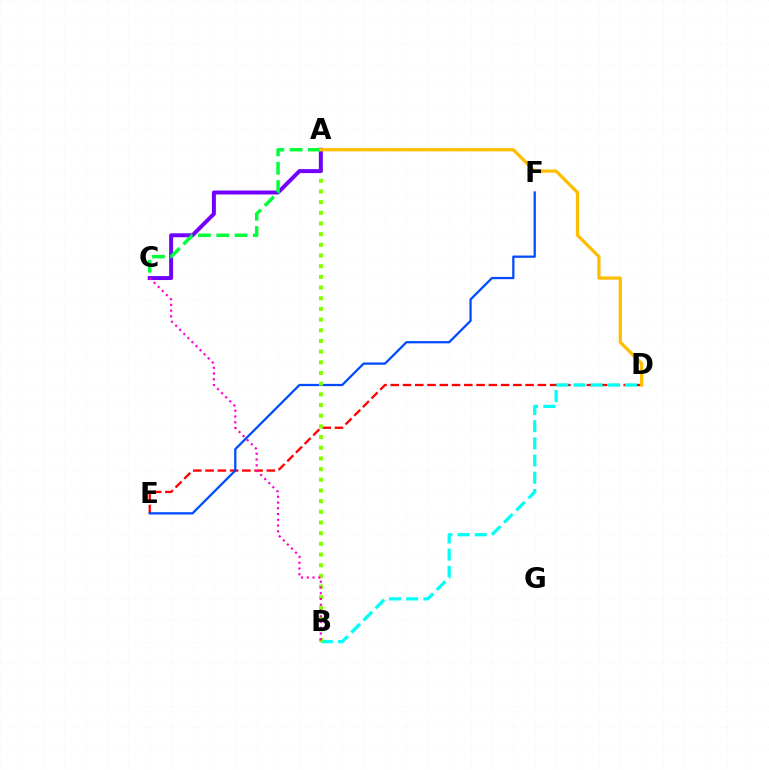{('D', 'E'): [{'color': '#ff0000', 'line_style': 'dashed', 'thickness': 1.67}], ('E', 'F'): [{'color': '#004bff', 'line_style': 'solid', 'thickness': 1.63}], ('B', 'D'): [{'color': '#00fff6', 'line_style': 'dashed', 'thickness': 2.33}], ('A', 'B'): [{'color': '#84ff00', 'line_style': 'dotted', 'thickness': 2.9}], ('A', 'C'): [{'color': '#7200ff', 'line_style': 'solid', 'thickness': 2.85}, {'color': '#00ff39', 'line_style': 'dashed', 'thickness': 2.49}], ('B', 'C'): [{'color': '#ff00cf', 'line_style': 'dotted', 'thickness': 1.57}], ('A', 'D'): [{'color': '#ffbd00', 'line_style': 'solid', 'thickness': 2.33}]}